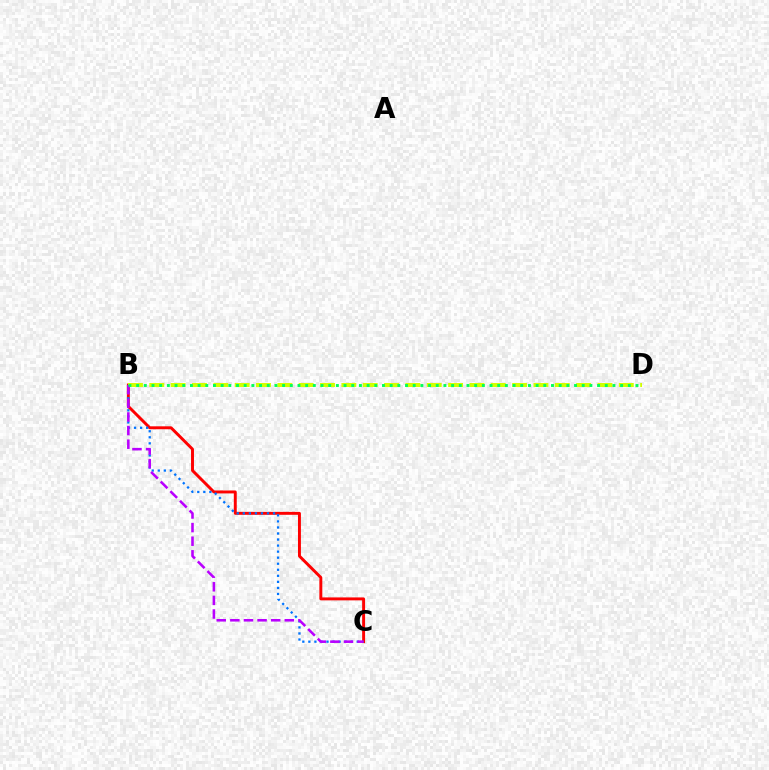{('B', 'C'): [{'color': '#ff0000', 'line_style': 'solid', 'thickness': 2.12}, {'color': '#0074ff', 'line_style': 'dotted', 'thickness': 1.64}, {'color': '#b900ff', 'line_style': 'dashed', 'thickness': 1.85}], ('B', 'D'): [{'color': '#d1ff00', 'line_style': 'dashed', 'thickness': 2.9}, {'color': '#00ff5c', 'line_style': 'dotted', 'thickness': 2.09}]}